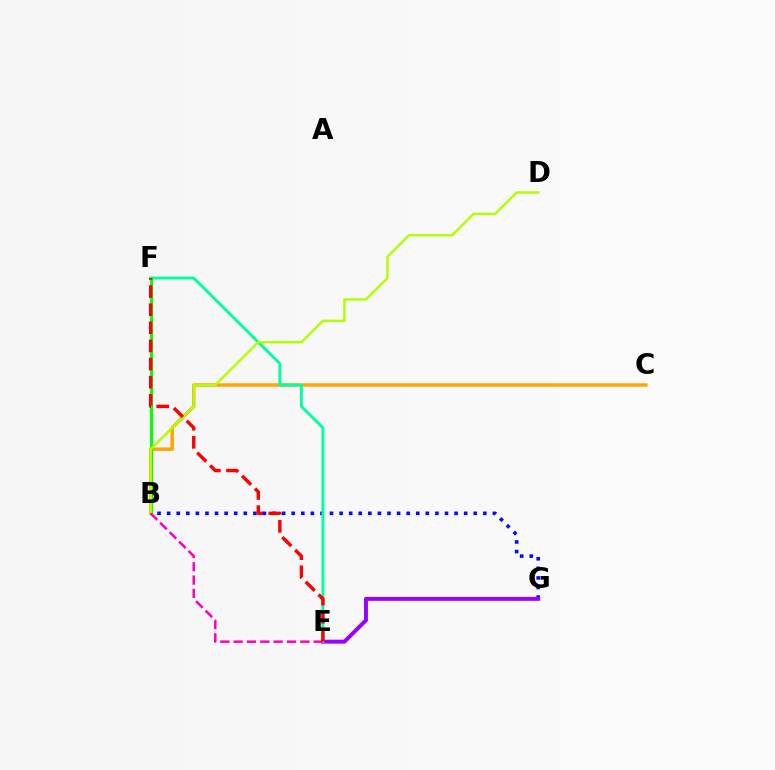{('B', 'F'): [{'color': '#00b5ff', 'line_style': 'dotted', 'thickness': 2.07}, {'color': '#08ff00', 'line_style': 'solid', 'thickness': 2.26}], ('B', 'G'): [{'color': '#0010ff', 'line_style': 'dotted', 'thickness': 2.6}], ('B', 'C'): [{'color': '#ffa500', 'line_style': 'solid', 'thickness': 2.48}], ('E', 'G'): [{'color': '#9b00ff', 'line_style': 'solid', 'thickness': 2.82}], ('E', 'F'): [{'color': '#00ff9d', 'line_style': 'solid', 'thickness': 2.08}, {'color': '#ff0000', 'line_style': 'dashed', 'thickness': 2.46}], ('B', 'D'): [{'color': '#b3ff00', 'line_style': 'solid', 'thickness': 1.77}], ('B', 'E'): [{'color': '#ff00bd', 'line_style': 'dashed', 'thickness': 1.81}]}